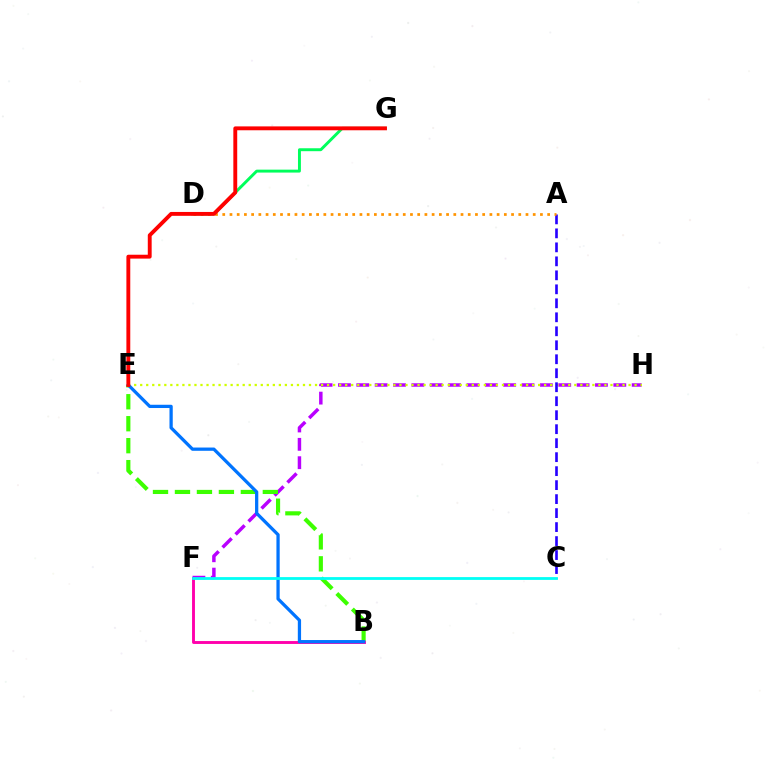{('F', 'H'): [{'color': '#b900ff', 'line_style': 'dashed', 'thickness': 2.49}], ('B', 'E'): [{'color': '#3dff00', 'line_style': 'dashed', 'thickness': 2.98}, {'color': '#0074ff', 'line_style': 'solid', 'thickness': 2.35}], ('B', 'F'): [{'color': '#ff00ac', 'line_style': 'solid', 'thickness': 2.08}], ('E', 'H'): [{'color': '#d1ff00', 'line_style': 'dotted', 'thickness': 1.64}], ('A', 'C'): [{'color': '#2500ff', 'line_style': 'dashed', 'thickness': 1.9}], ('C', 'F'): [{'color': '#00fff6', 'line_style': 'solid', 'thickness': 2.01}], ('A', 'D'): [{'color': '#ff9400', 'line_style': 'dotted', 'thickness': 1.96}], ('D', 'G'): [{'color': '#00ff5c', 'line_style': 'solid', 'thickness': 2.11}], ('E', 'G'): [{'color': '#ff0000', 'line_style': 'solid', 'thickness': 2.79}]}